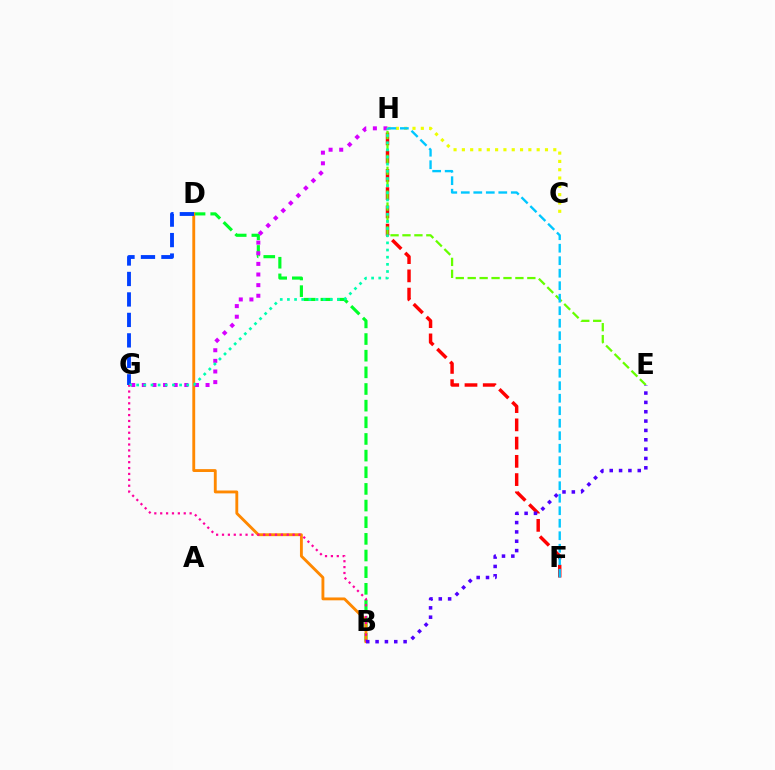{('F', 'H'): [{'color': '#ff0000', 'line_style': 'dashed', 'thickness': 2.48}, {'color': '#00c7ff', 'line_style': 'dashed', 'thickness': 1.7}], ('B', 'D'): [{'color': '#00ff27', 'line_style': 'dashed', 'thickness': 2.26}, {'color': '#ff8800', 'line_style': 'solid', 'thickness': 2.06}], ('G', 'H'): [{'color': '#d600ff', 'line_style': 'dotted', 'thickness': 2.89}, {'color': '#00ffaf', 'line_style': 'dotted', 'thickness': 1.94}], ('E', 'H'): [{'color': '#66ff00', 'line_style': 'dashed', 'thickness': 1.62}], ('C', 'H'): [{'color': '#eeff00', 'line_style': 'dotted', 'thickness': 2.26}], ('D', 'G'): [{'color': '#003fff', 'line_style': 'dashed', 'thickness': 2.78}], ('B', 'G'): [{'color': '#ff00a0', 'line_style': 'dotted', 'thickness': 1.6}], ('B', 'E'): [{'color': '#4f00ff', 'line_style': 'dotted', 'thickness': 2.54}]}